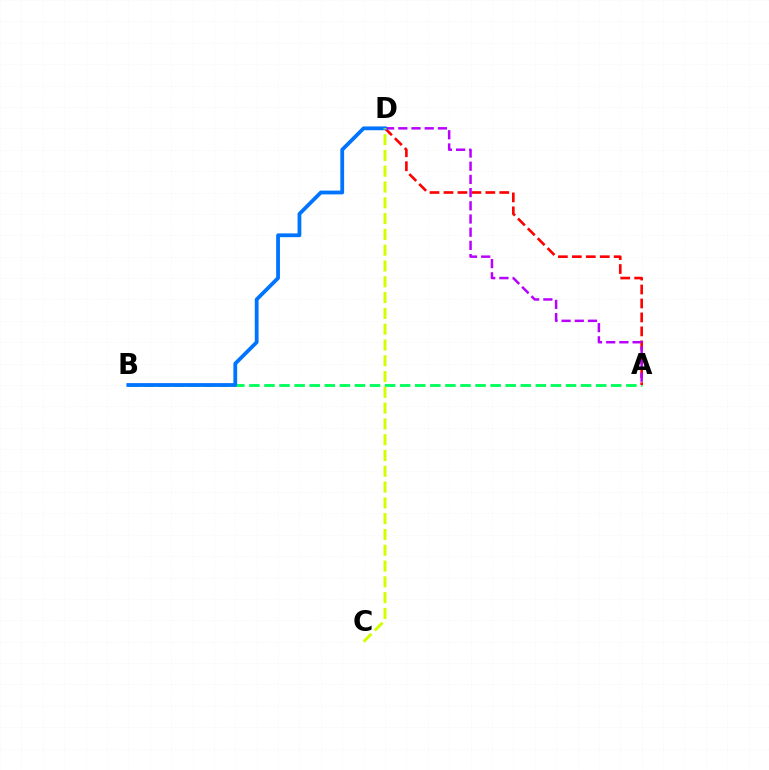{('A', 'B'): [{'color': '#00ff5c', 'line_style': 'dashed', 'thickness': 2.05}], ('A', 'D'): [{'color': '#ff0000', 'line_style': 'dashed', 'thickness': 1.9}, {'color': '#b900ff', 'line_style': 'dashed', 'thickness': 1.79}], ('B', 'D'): [{'color': '#0074ff', 'line_style': 'solid', 'thickness': 2.73}], ('C', 'D'): [{'color': '#d1ff00', 'line_style': 'dashed', 'thickness': 2.15}]}